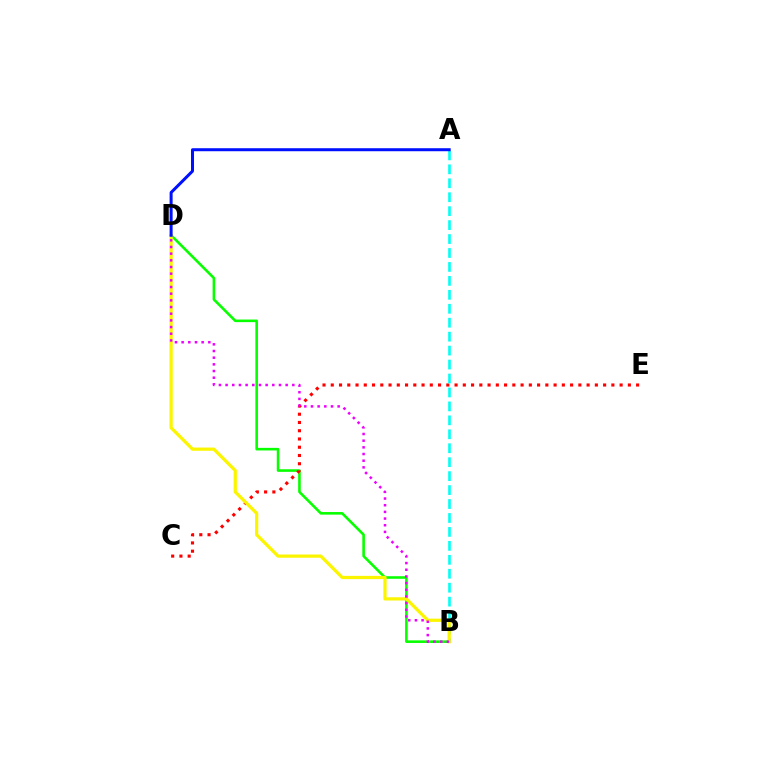{('B', 'D'): [{'color': '#08ff00', 'line_style': 'solid', 'thickness': 1.87}, {'color': '#fcf500', 'line_style': 'solid', 'thickness': 2.32}, {'color': '#ee00ff', 'line_style': 'dotted', 'thickness': 1.81}], ('C', 'E'): [{'color': '#ff0000', 'line_style': 'dotted', 'thickness': 2.24}], ('A', 'B'): [{'color': '#00fff6', 'line_style': 'dashed', 'thickness': 1.89}], ('A', 'D'): [{'color': '#0010ff', 'line_style': 'solid', 'thickness': 2.17}]}